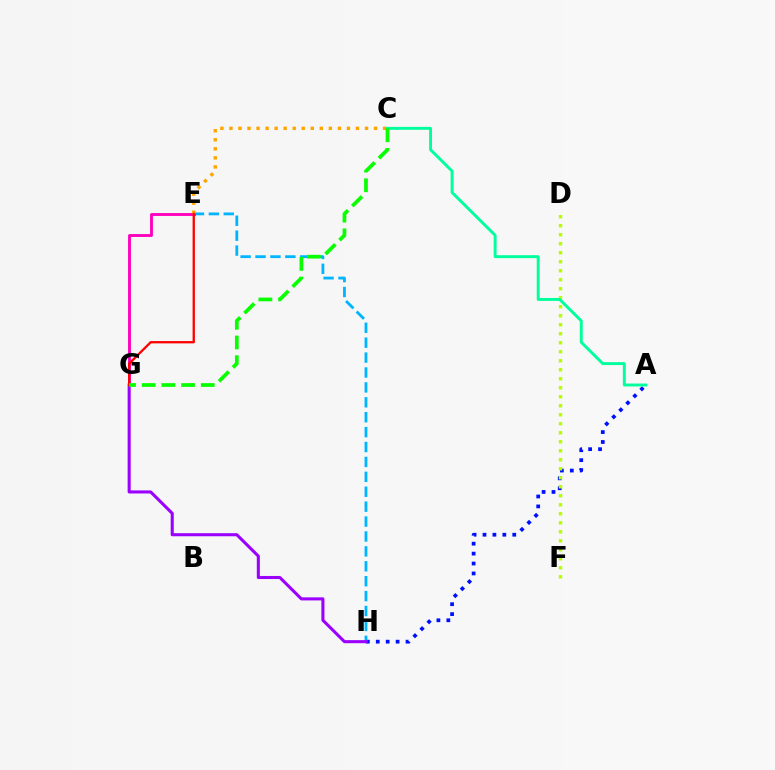{('A', 'H'): [{'color': '#0010ff', 'line_style': 'dotted', 'thickness': 2.7}], ('E', 'H'): [{'color': '#00b5ff', 'line_style': 'dashed', 'thickness': 2.03}], ('E', 'G'): [{'color': '#ff00bd', 'line_style': 'solid', 'thickness': 2.07}, {'color': '#ff0000', 'line_style': 'solid', 'thickness': 1.66}], ('D', 'F'): [{'color': '#b3ff00', 'line_style': 'dotted', 'thickness': 2.45}], ('G', 'H'): [{'color': '#9b00ff', 'line_style': 'solid', 'thickness': 2.2}], ('C', 'E'): [{'color': '#ffa500', 'line_style': 'dotted', 'thickness': 2.46}], ('A', 'C'): [{'color': '#00ff9d', 'line_style': 'solid', 'thickness': 2.11}], ('C', 'G'): [{'color': '#08ff00', 'line_style': 'dashed', 'thickness': 2.67}]}